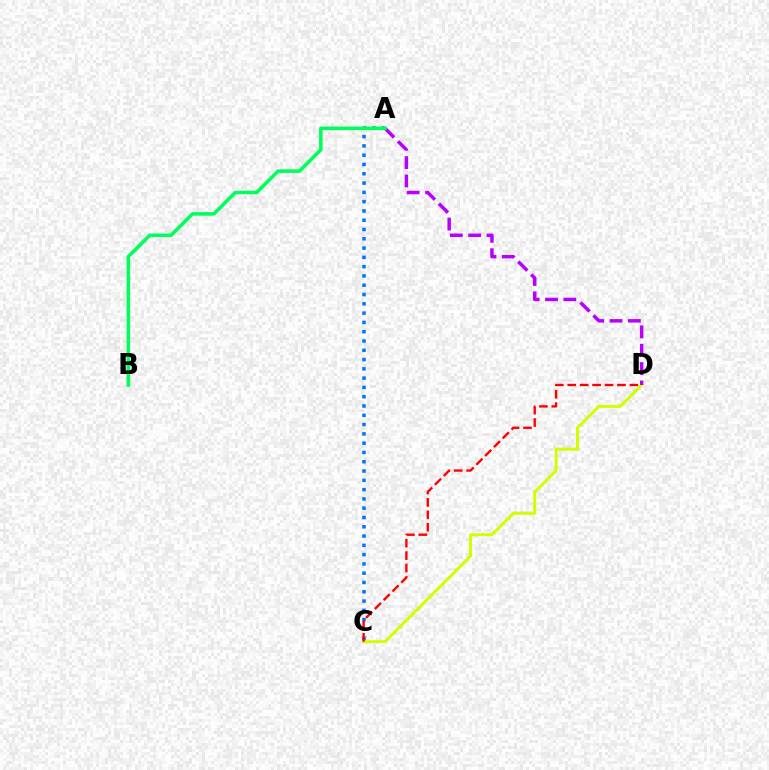{('C', 'D'): [{'color': '#d1ff00', 'line_style': 'solid', 'thickness': 2.15}, {'color': '#ff0000', 'line_style': 'dashed', 'thickness': 1.69}], ('A', 'D'): [{'color': '#b900ff', 'line_style': 'dashed', 'thickness': 2.49}], ('A', 'C'): [{'color': '#0074ff', 'line_style': 'dotted', 'thickness': 2.52}], ('A', 'B'): [{'color': '#00ff5c', 'line_style': 'solid', 'thickness': 2.57}]}